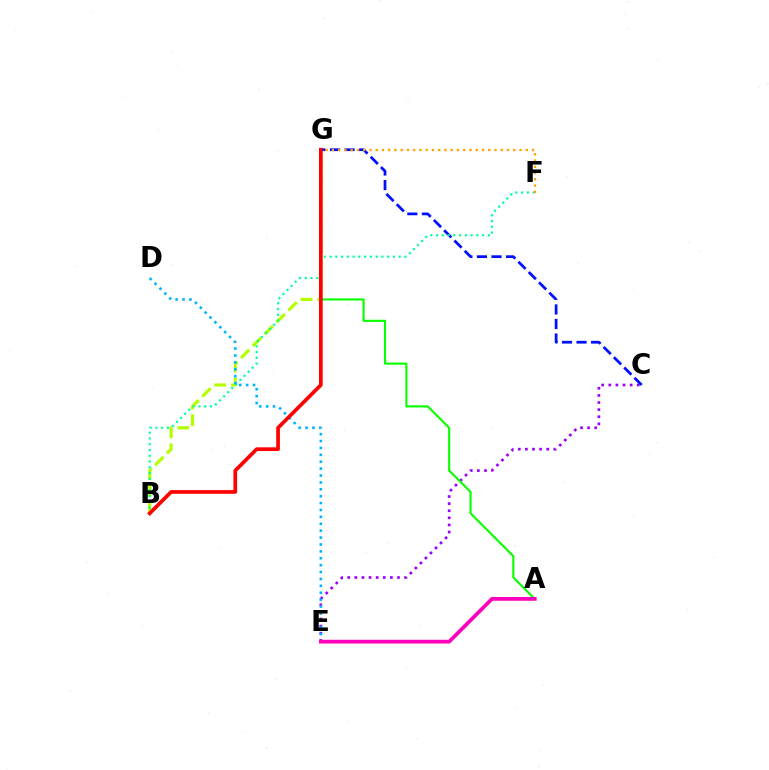{('C', 'E'): [{'color': '#9b00ff', 'line_style': 'dotted', 'thickness': 1.93}], ('B', 'G'): [{'color': '#b3ff00', 'line_style': 'dashed', 'thickness': 2.28}, {'color': '#ff0000', 'line_style': 'solid', 'thickness': 2.67}], ('C', 'G'): [{'color': '#0010ff', 'line_style': 'dashed', 'thickness': 1.98}], ('B', 'F'): [{'color': '#00ff9d', 'line_style': 'dotted', 'thickness': 1.57}], ('D', 'E'): [{'color': '#00b5ff', 'line_style': 'dotted', 'thickness': 1.87}], ('A', 'G'): [{'color': '#08ff00', 'line_style': 'solid', 'thickness': 1.52}], ('F', 'G'): [{'color': '#ffa500', 'line_style': 'dotted', 'thickness': 1.7}], ('A', 'E'): [{'color': '#ff00bd', 'line_style': 'solid', 'thickness': 2.69}]}